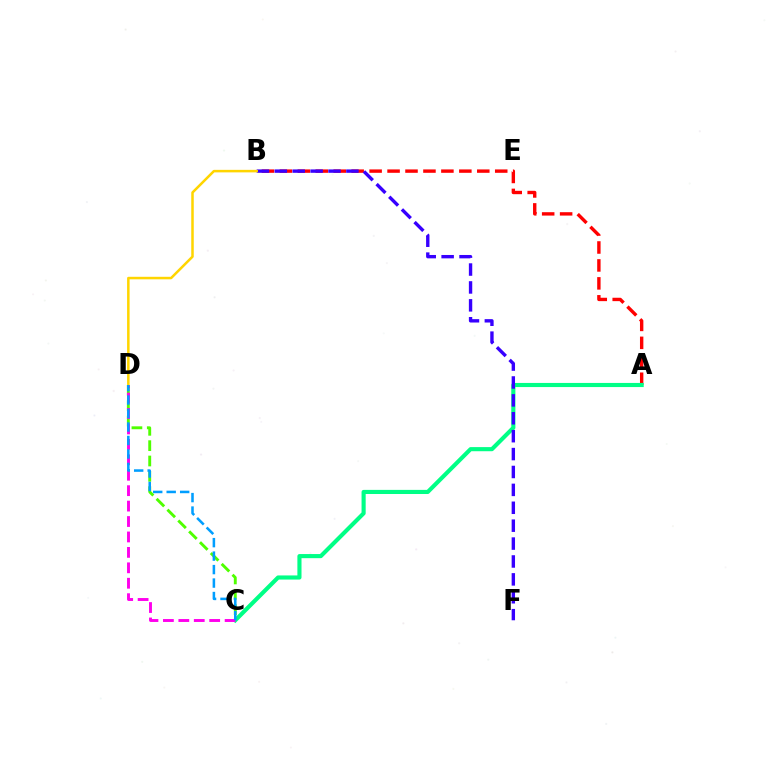{('C', 'D'): [{'color': '#4fff00', 'line_style': 'dashed', 'thickness': 2.08}, {'color': '#ff00ed', 'line_style': 'dashed', 'thickness': 2.1}, {'color': '#009eff', 'line_style': 'dashed', 'thickness': 1.83}], ('A', 'B'): [{'color': '#ff0000', 'line_style': 'dashed', 'thickness': 2.44}], ('A', 'C'): [{'color': '#00ff86', 'line_style': 'solid', 'thickness': 2.97}], ('B', 'F'): [{'color': '#3700ff', 'line_style': 'dashed', 'thickness': 2.43}], ('B', 'D'): [{'color': '#ffd500', 'line_style': 'solid', 'thickness': 1.81}]}